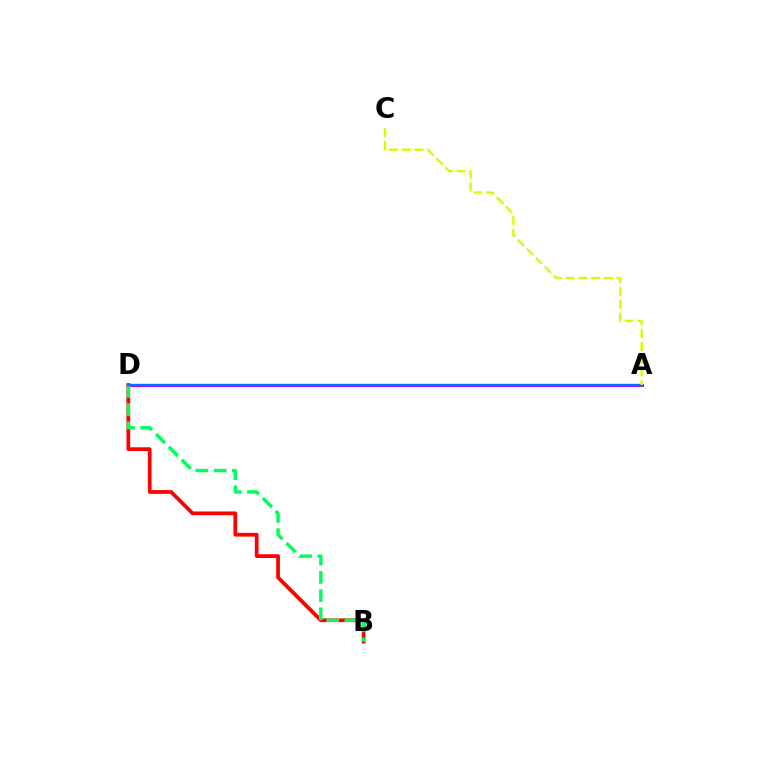{('A', 'D'): [{'color': '#b900ff', 'line_style': 'solid', 'thickness': 2.18}, {'color': '#0074ff', 'line_style': 'solid', 'thickness': 1.68}], ('B', 'D'): [{'color': '#ff0000', 'line_style': 'solid', 'thickness': 2.7}, {'color': '#00ff5c', 'line_style': 'dashed', 'thickness': 2.48}], ('A', 'C'): [{'color': '#d1ff00', 'line_style': 'dashed', 'thickness': 1.73}]}